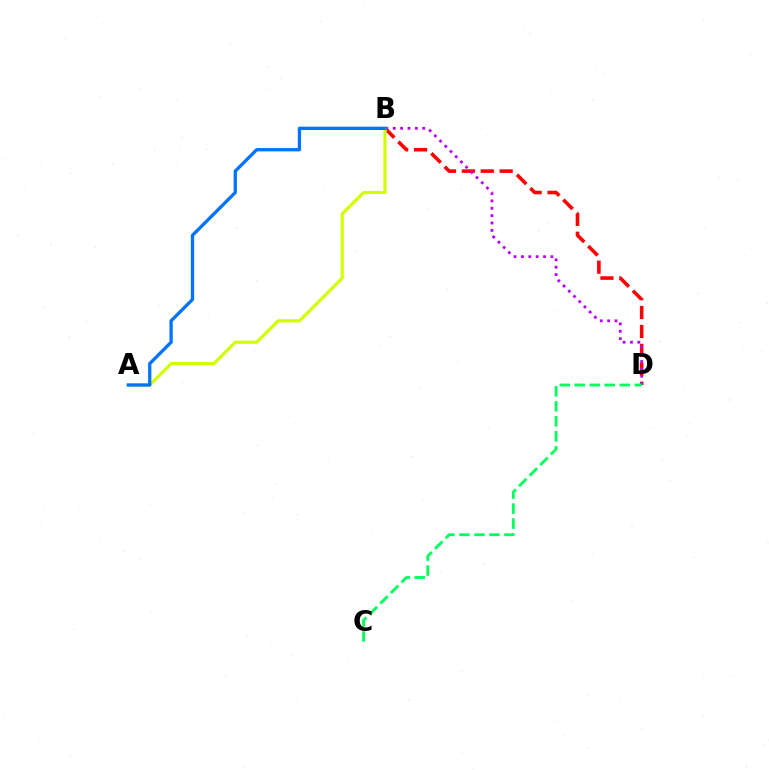{('B', 'D'): [{'color': '#ff0000', 'line_style': 'dashed', 'thickness': 2.57}, {'color': '#b900ff', 'line_style': 'dotted', 'thickness': 2.0}], ('A', 'B'): [{'color': '#d1ff00', 'line_style': 'solid', 'thickness': 2.3}, {'color': '#0074ff', 'line_style': 'solid', 'thickness': 2.38}], ('C', 'D'): [{'color': '#00ff5c', 'line_style': 'dashed', 'thickness': 2.04}]}